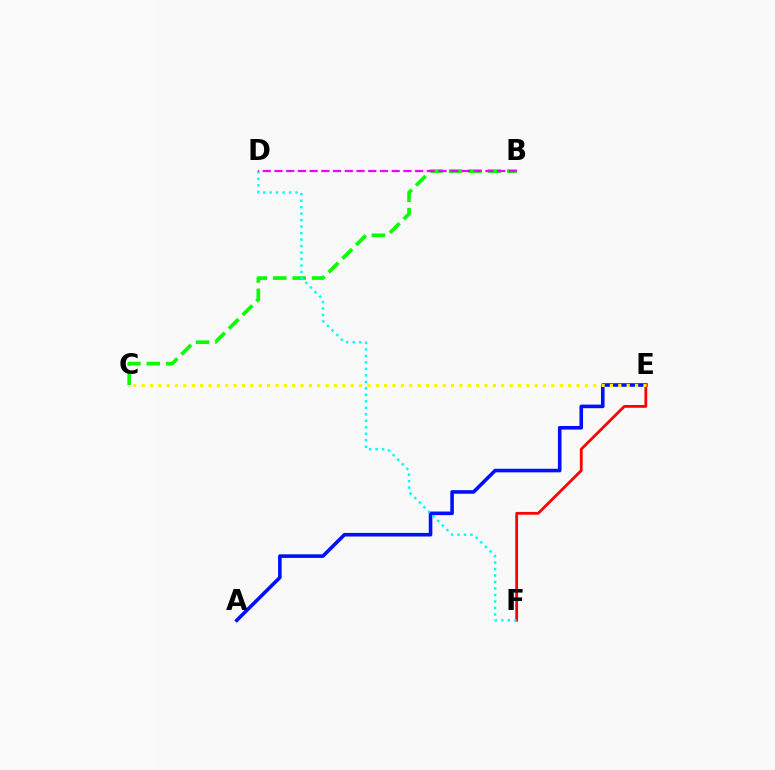{('A', 'E'): [{'color': '#0010ff', 'line_style': 'solid', 'thickness': 2.58}], ('B', 'C'): [{'color': '#08ff00', 'line_style': 'dashed', 'thickness': 2.63}], ('E', 'F'): [{'color': '#ff0000', 'line_style': 'solid', 'thickness': 2.01}], ('C', 'E'): [{'color': '#fcf500', 'line_style': 'dotted', 'thickness': 2.27}], ('D', 'F'): [{'color': '#00fff6', 'line_style': 'dotted', 'thickness': 1.76}], ('B', 'D'): [{'color': '#ee00ff', 'line_style': 'dashed', 'thickness': 1.59}]}